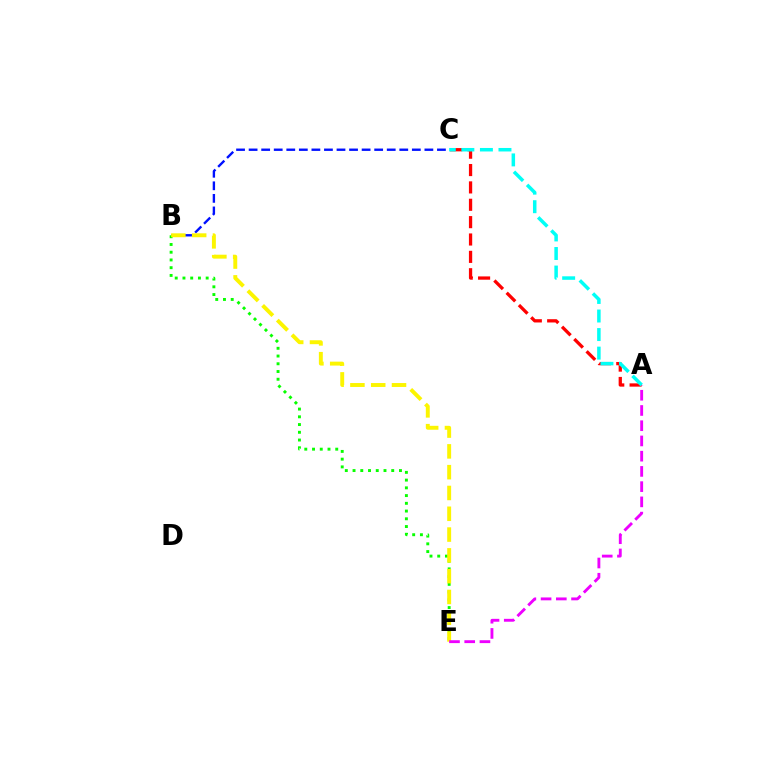{('B', 'C'): [{'color': '#0010ff', 'line_style': 'dashed', 'thickness': 1.71}], ('B', 'E'): [{'color': '#08ff00', 'line_style': 'dotted', 'thickness': 2.1}, {'color': '#fcf500', 'line_style': 'dashed', 'thickness': 2.83}], ('A', 'C'): [{'color': '#ff0000', 'line_style': 'dashed', 'thickness': 2.36}, {'color': '#00fff6', 'line_style': 'dashed', 'thickness': 2.52}], ('A', 'E'): [{'color': '#ee00ff', 'line_style': 'dashed', 'thickness': 2.07}]}